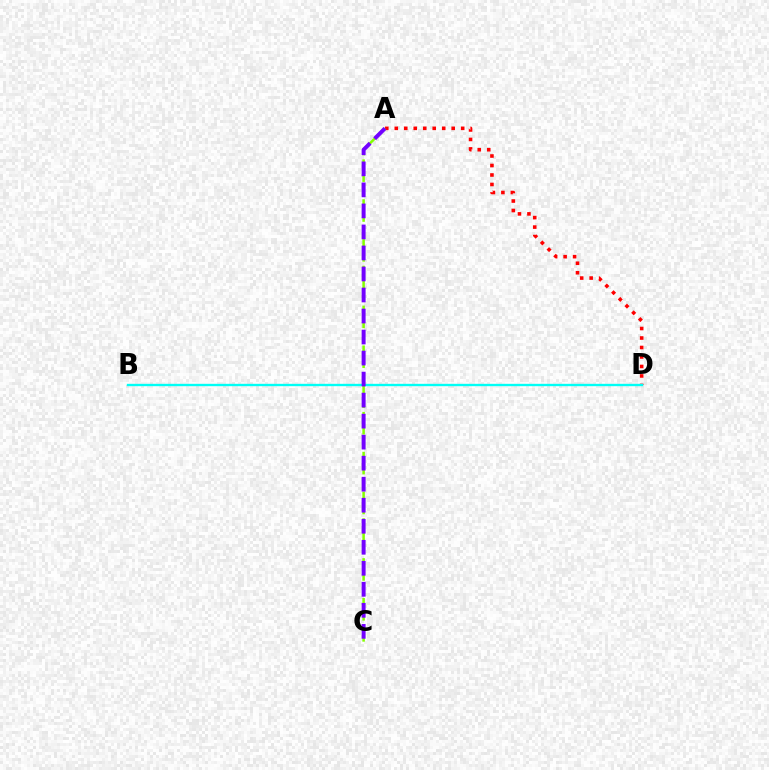{('A', 'D'): [{'color': '#ff0000', 'line_style': 'dotted', 'thickness': 2.58}], ('B', 'D'): [{'color': '#00fff6', 'line_style': 'solid', 'thickness': 1.7}], ('A', 'C'): [{'color': '#84ff00', 'line_style': 'dashed', 'thickness': 1.81}, {'color': '#7200ff', 'line_style': 'dashed', 'thickness': 2.86}]}